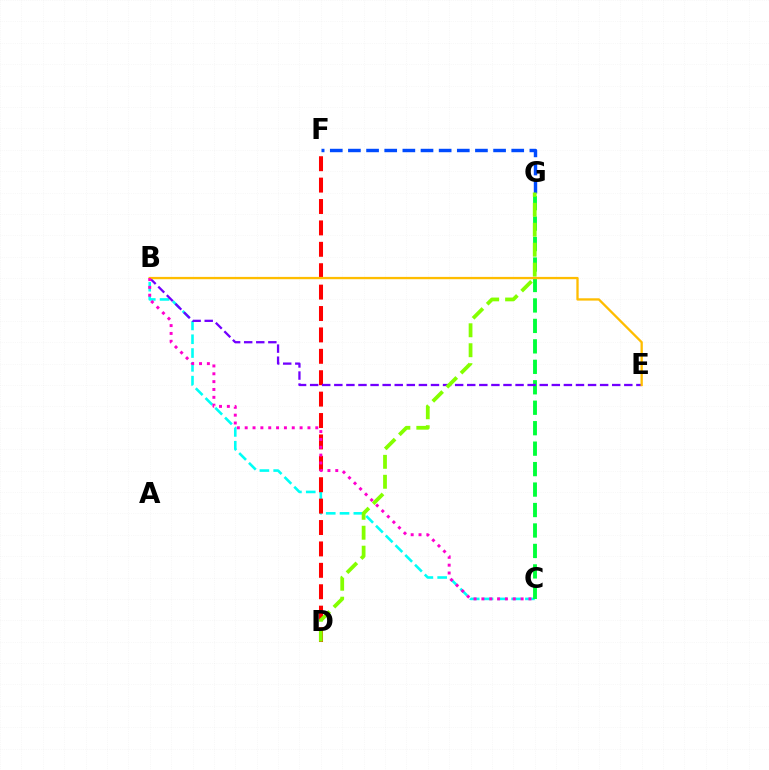{('B', 'C'): [{'color': '#00fff6', 'line_style': 'dashed', 'thickness': 1.87}, {'color': '#ff00cf', 'line_style': 'dotted', 'thickness': 2.13}], ('C', 'G'): [{'color': '#00ff39', 'line_style': 'dashed', 'thickness': 2.78}], ('D', 'F'): [{'color': '#ff0000', 'line_style': 'dashed', 'thickness': 2.91}], ('B', 'E'): [{'color': '#7200ff', 'line_style': 'dashed', 'thickness': 1.64}, {'color': '#ffbd00', 'line_style': 'solid', 'thickness': 1.67}], ('F', 'G'): [{'color': '#004bff', 'line_style': 'dashed', 'thickness': 2.47}], ('D', 'G'): [{'color': '#84ff00', 'line_style': 'dashed', 'thickness': 2.71}]}